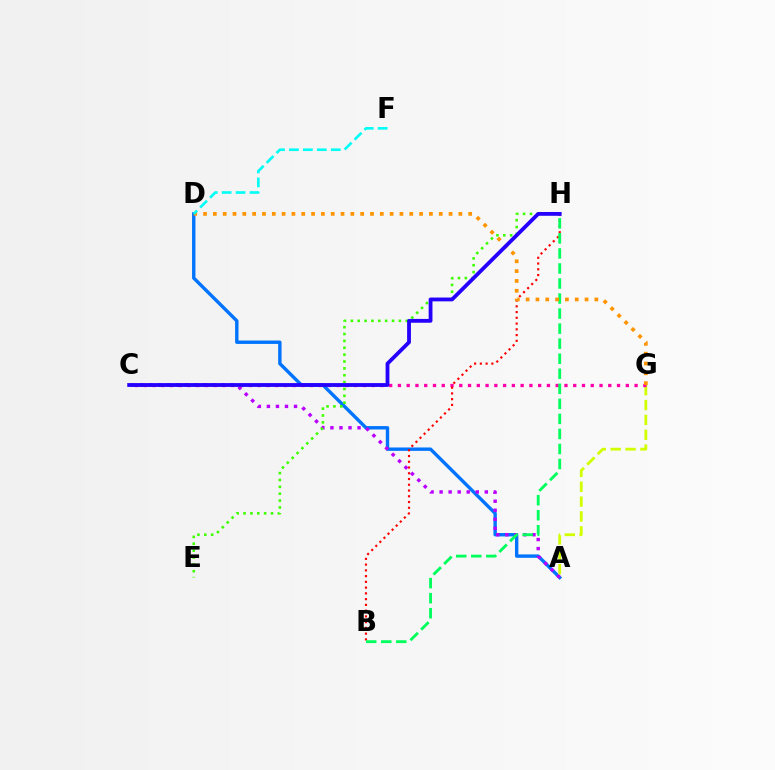{('A', 'D'): [{'color': '#0074ff', 'line_style': 'solid', 'thickness': 2.44}], ('A', 'C'): [{'color': '#b900ff', 'line_style': 'dotted', 'thickness': 2.46}], ('A', 'G'): [{'color': '#d1ff00', 'line_style': 'dashed', 'thickness': 2.02}], ('C', 'G'): [{'color': '#ff00ac', 'line_style': 'dotted', 'thickness': 2.38}], ('B', 'H'): [{'color': '#ff0000', 'line_style': 'dotted', 'thickness': 1.56}, {'color': '#00ff5c', 'line_style': 'dashed', 'thickness': 2.04}], ('E', 'H'): [{'color': '#3dff00', 'line_style': 'dotted', 'thickness': 1.87}], ('D', 'G'): [{'color': '#ff9400', 'line_style': 'dotted', 'thickness': 2.67}], ('C', 'H'): [{'color': '#2500ff', 'line_style': 'solid', 'thickness': 2.74}], ('D', 'F'): [{'color': '#00fff6', 'line_style': 'dashed', 'thickness': 1.89}]}